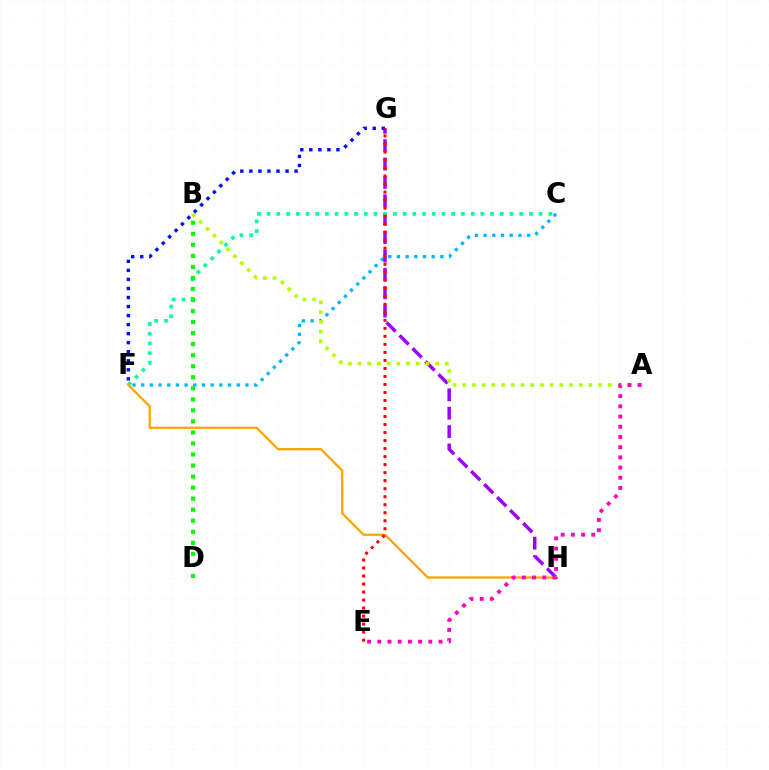{('C', 'F'): [{'color': '#00b5ff', 'line_style': 'dotted', 'thickness': 2.36}, {'color': '#00ff9d', 'line_style': 'dotted', 'thickness': 2.64}], ('G', 'H'): [{'color': '#9b00ff', 'line_style': 'dashed', 'thickness': 2.5}], ('F', 'H'): [{'color': '#ffa500', 'line_style': 'solid', 'thickness': 1.65}], ('A', 'B'): [{'color': '#b3ff00', 'line_style': 'dotted', 'thickness': 2.64}], ('B', 'D'): [{'color': '#08ff00', 'line_style': 'dotted', 'thickness': 3.0}], ('A', 'E'): [{'color': '#ff00bd', 'line_style': 'dotted', 'thickness': 2.77}], ('F', 'G'): [{'color': '#0010ff', 'line_style': 'dotted', 'thickness': 2.46}], ('E', 'G'): [{'color': '#ff0000', 'line_style': 'dotted', 'thickness': 2.18}]}